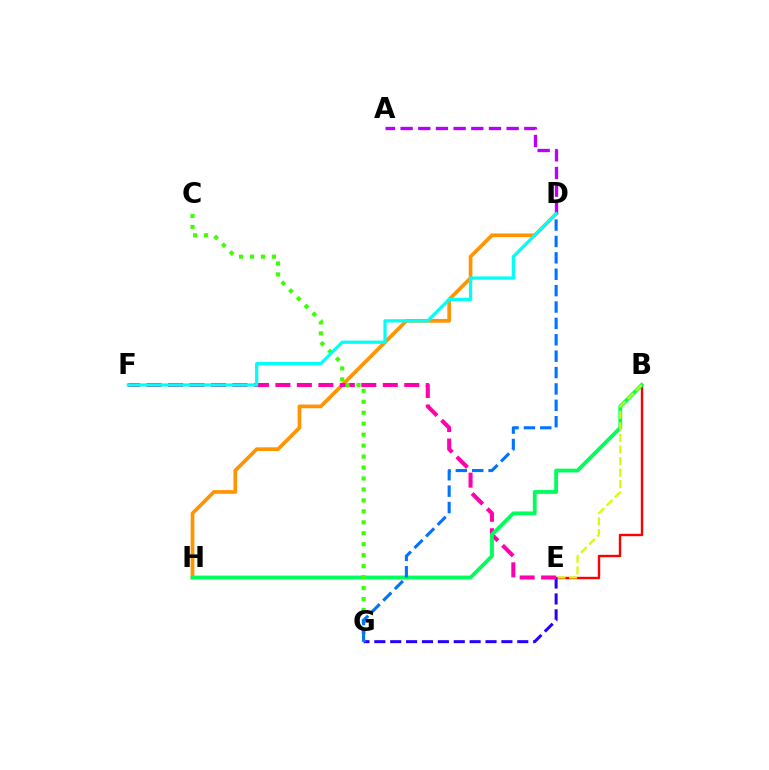{('B', 'E'): [{'color': '#ff0000', 'line_style': 'solid', 'thickness': 1.72}, {'color': '#d1ff00', 'line_style': 'dashed', 'thickness': 1.57}], ('D', 'H'): [{'color': '#ff9400', 'line_style': 'solid', 'thickness': 2.65}], ('A', 'D'): [{'color': '#b900ff', 'line_style': 'dashed', 'thickness': 2.4}], ('E', 'G'): [{'color': '#2500ff', 'line_style': 'dashed', 'thickness': 2.16}], ('E', 'F'): [{'color': '#ff00ac', 'line_style': 'dashed', 'thickness': 2.92}], ('B', 'H'): [{'color': '#00ff5c', 'line_style': 'solid', 'thickness': 2.76}], ('C', 'G'): [{'color': '#3dff00', 'line_style': 'dotted', 'thickness': 2.98}], ('D', 'G'): [{'color': '#0074ff', 'line_style': 'dashed', 'thickness': 2.23}], ('D', 'F'): [{'color': '#00fff6', 'line_style': 'solid', 'thickness': 2.33}]}